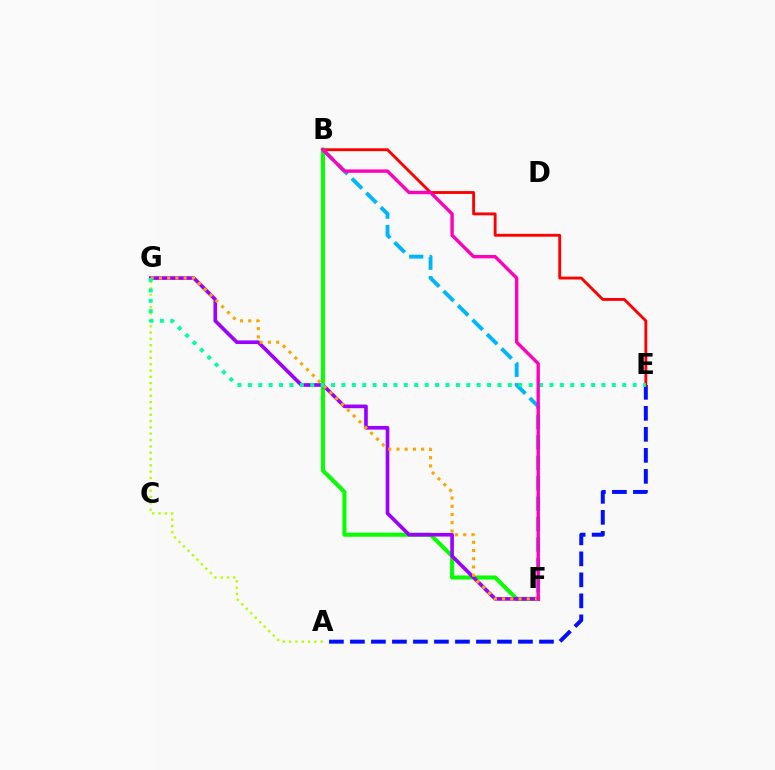{('B', 'F'): [{'color': '#08ff00', 'line_style': 'solid', 'thickness': 2.93}, {'color': '#00b5ff', 'line_style': 'dashed', 'thickness': 2.77}, {'color': '#ff00bd', 'line_style': 'solid', 'thickness': 2.43}], ('A', 'E'): [{'color': '#0010ff', 'line_style': 'dashed', 'thickness': 2.85}], ('F', 'G'): [{'color': '#9b00ff', 'line_style': 'solid', 'thickness': 2.63}, {'color': '#ffa500', 'line_style': 'dotted', 'thickness': 2.23}], ('A', 'G'): [{'color': '#b3ff00', 'line_style': 'dotted', 'thickness': 1.72}], ('B', 'E'): [{'color': '#ff0000', 'line_style': 'solid', 'thickness': 2.06}], ('E', 'G'): [{'color': '#00ff9d', 'line_style': 'dotted', 'thickness': 2.83}]}